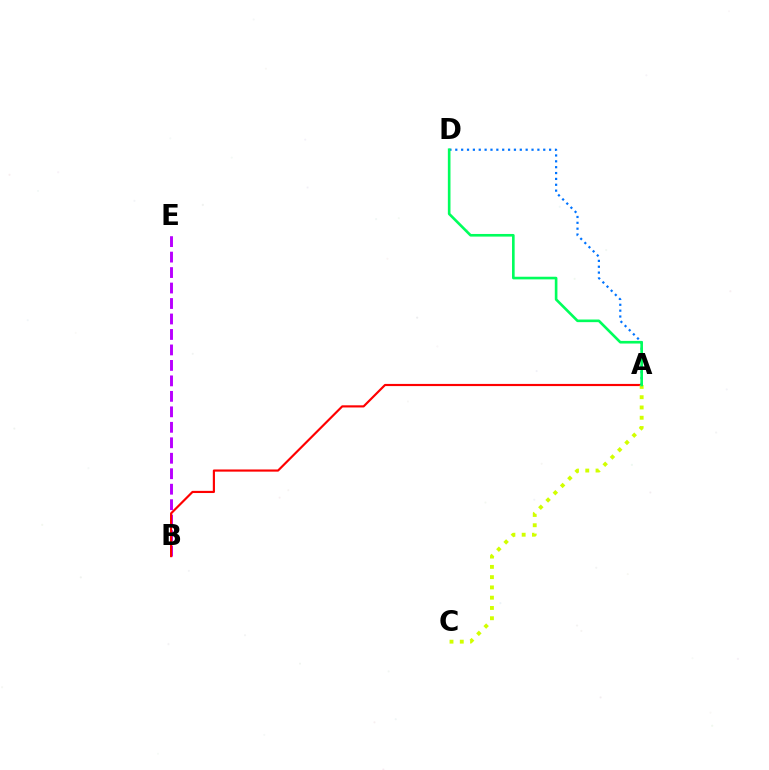{('B', 'E'): [{'color': '#b900ff', 'line_style': 'dashed', 'thickness': 2.1}], ('A', 'B'): [{'color': '#ff0000', 'line_style': 'solid', 'thickness': 1.56}], ('A', 'C'): [{'color': '#d1ff00', 'line_style': 'dotted', 'thickness': 2.79}], ('A', 'D'): [{'color': '#0074ff', 'line_style': 'dotted', 'thickness': 1.59}, {'color': '#00ff5c', 'line_style': 'solid', 'thickness': 1.89}]}